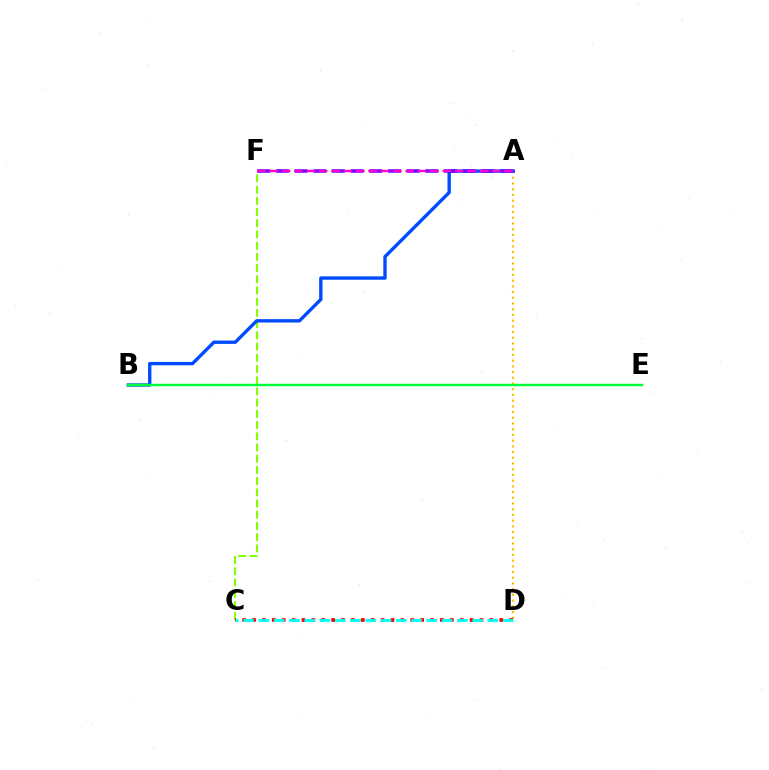{('C', 'F'): [{'color': '#84ff00', 'line_style': 'dashed', 'thickness': 1.52}], ('A', 'D'): [{'color': '#ffbd00', 'line_style': 'dotted', 'thickness': 1.55}], ('A', 'B'): [{'color': '#004bff', 'line_style': 'solid', 'thickness': 2.42}], ('C', 'D'): [{'color': '#ff0000', 'line_style': 'dotted', 'thickness': 2.69}, {'color': '#00fff6', 'line_style': 'dashed', 'thickness': 2.07}], ('A', 'F'): [{'color': '#7200ff', 'line_style': 'dashed', 'thickness': 2.54}, {'color': '#ff00cf', 'line_style': 'dashed', 'thickness': 1.68}], ('B', 'E'): [{'color': '#00ff39', 'line_style': 'solid', 'thickness': 1.76}]}